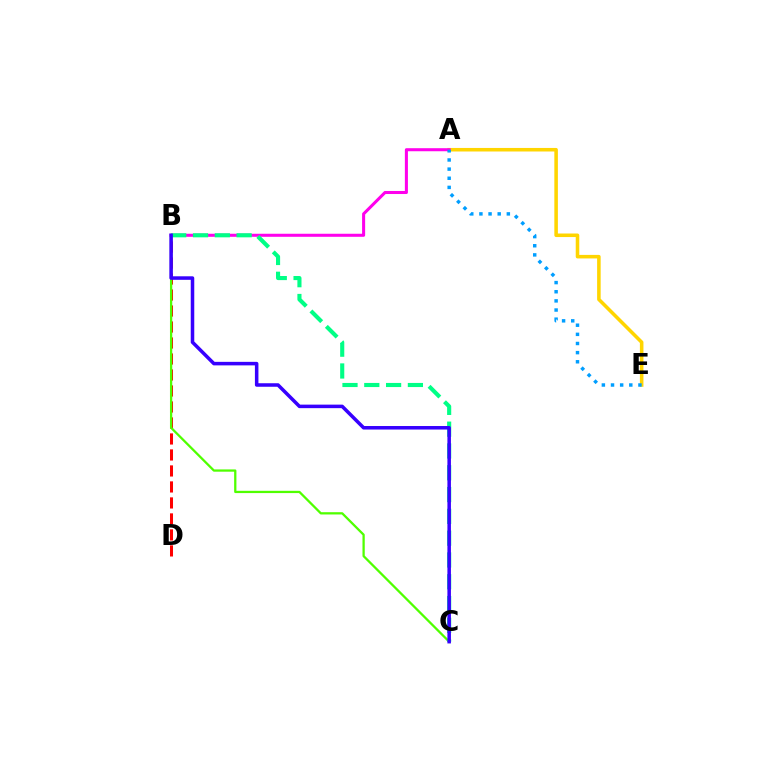{('B', 'D'): [{'color': '#ff0000', 'line_style': 'dashed', 'thickness': 2.17}], ('B', 'C'): [{'color': '#4fff00', 'line_style': 'solid', 'thickness': 1.64}, {'color': '#00ff86', 'line_style': 'dashed', 'thickness': 2.96}, {'color': '#3700ff', 'line_style': 'solid', 'thickness': 2.54}], ('A', 'E'): [{'color': '#ffd500', 'line_style': 'solid', 'thickness': 2.55}, {'color': '#009eff', 'line_style': 'dotted', 'thickness': 2.48}], ('A', 'B'): [{'color': '#ff00ed', 'line_style': 'solid', 'thickness': 2.19}]}